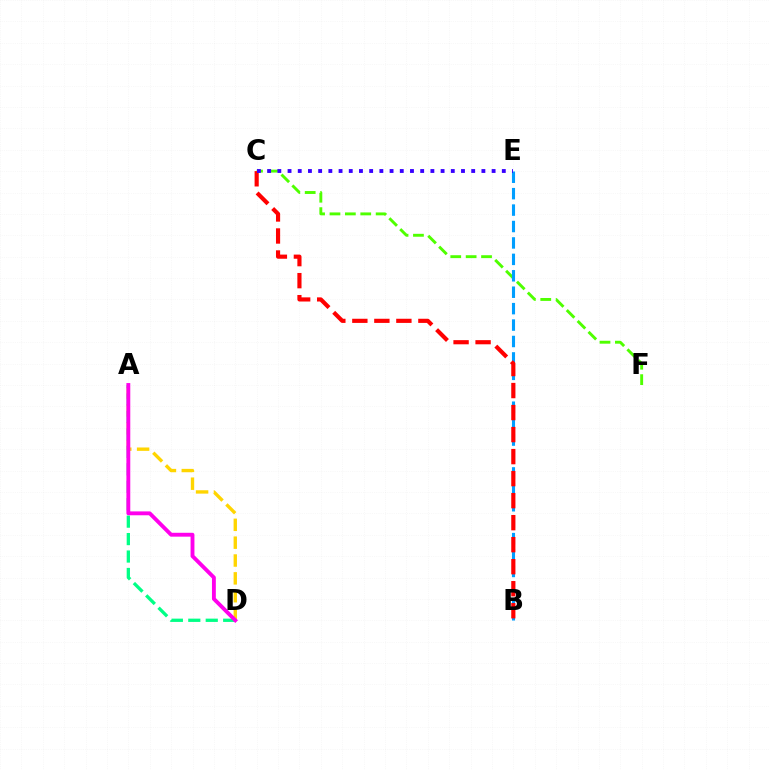{('C', 'F'): [{'color': '#4fff00', 'line_style': 'dashed', 'thickness': 2.09}], ('B', 'E'): [{'color': '#009eff', 'line_style': 'dashed', 'thickness': 2.23}], ('B', 'C'): [{'color': '#ff0000', 'line_style': 'dashed', 'thickness': 2.99}], ('C', 'E'): [{'color': '#3700ff', 'line_style': 'dotted', 'thickness': 2.77}], ('A', 'D'): [{'color': '#ffd500', 'line_style': 'dashed', 'thickness': 2.42}, {'color': '#00ff86', 'line_style': 'dashed', 'thickness': 2.37}, {'color': '#ff00ed', 'line_style': 'solid', 'thickness': 2.79}]}